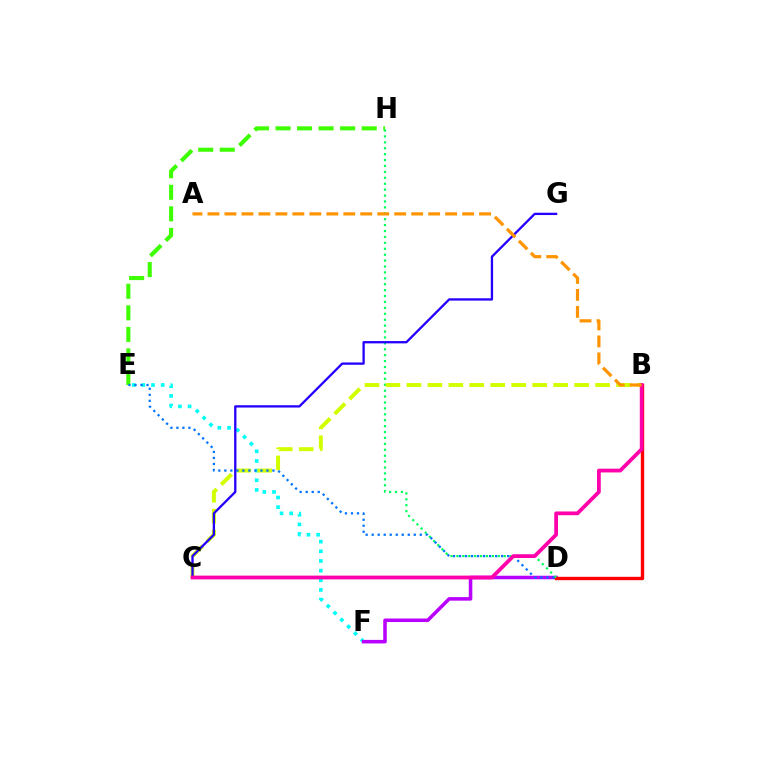{('E', 'F'): [{'color': '#00fff6', 'line_style': 'dotted', 'thickness': 2.62}], ('D', 'F'): [{'color': '#b900ff', 'line_style': 'solid', 'thickness': 2.55}], ('B', 'D'): [{'color': '#ff0000', 'line_style': 'solid', 'thickness': 2.43}], ('E', 'H'): [{'color': '#3dff00', 'line_style': 'dashed', 'thickness': 2.93}], ('D', 'H'): [{'color': '#00ff5c', 'line_style': 'dotted', 'thickness': 1.61}], ('B', 'C'): [{'color': '#d1ff00', 'line_style': 'dashed', 'thickness': 2.85}, {'color': '#ff00ac', 'line_style': 'solid', 'thickness': 2.71}], ('C', 'G'): [{'color': '#2500ff', 'line_style': 'solid', 'thickness': 1.66}], ('D', 'E'): [{'color': '#0074ff', 'line_style': 'dotted', 'thickness': 1.63}], ('A', 'B'): [{'color': '#ff9400', 'line_style': 'dashed', 'thickness': 2.31}]}